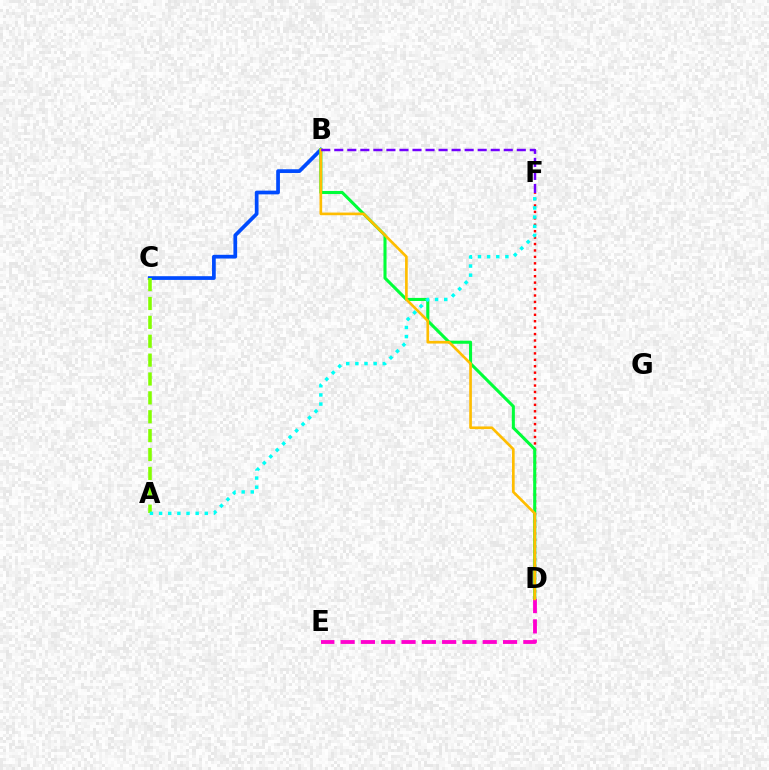{('B', 'C'): [{'color': '#004bff', 'line_style': 'solid', 'thickness': 2.68}], ('D', 'F'): [{'color': '#ff0000', 'line_style': 'dotted', 'thickness': 1.75}], ('B', 'D'): [{'color': '#00ff39', 'line_style': 'solid', 'thickness': 2.21}, {'color': '#ffbd00', 'line_style': 'solid', 'thickness': 1.92}], ('A', 'C'): [{'color': '#84ff00', 'line_style': 'dashed', 'thickness': 2.57}], ('D', 'E'): [{'color': '#ff00cf', 'line_style': 'dashed', 'thickness': 2.76}], ('A', 'F'): [{'color': '#00fff6', 'line_style': 'dotted', 'thickness': 2.48}], ('B', 'F'): [{'color': '#7200ff', 'line_style': 'dashed', 'thickness': 1.77}]}